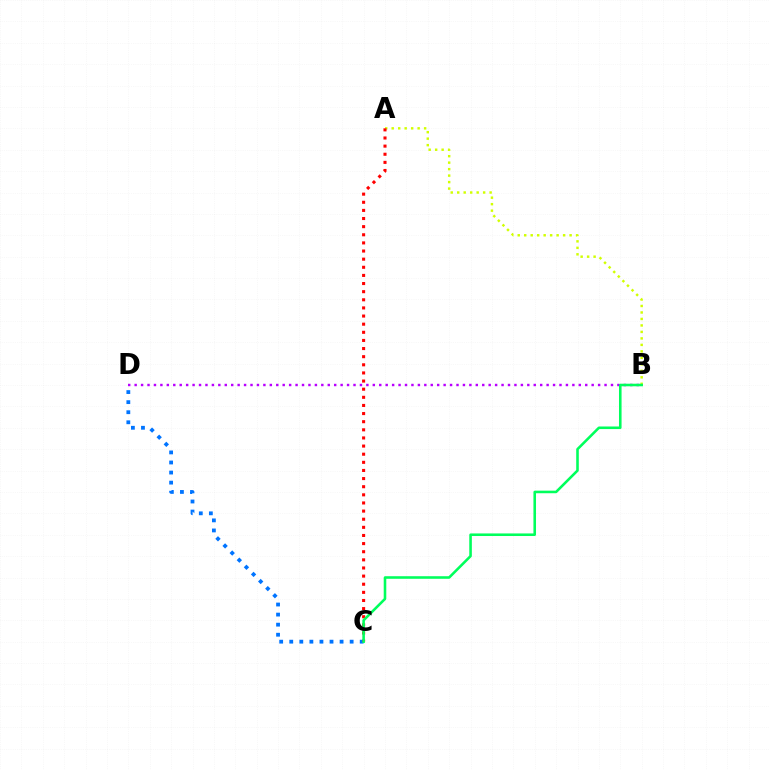{('B', 'D'): [{'color': '#b900ff', 'line_style': 'dotted', 'thickness': 1.75}], ('C', 'D'): [{'color': '#0074ff', 'line_style': 'dotted', 'thickness': 2.73}], ('A', 'B'): [{'color': '#d1ff00', 'line_style': 'dotted', 'thickness': 1.76}], ('A', 'C'): [{'color': '#ff0000', 'line_style': 'dotted', 'thickness': 2.21}], ('B', 'C'): [{'color': '#00ff5c', 'line_style': 'solid', 'thickness': 1.86}]}